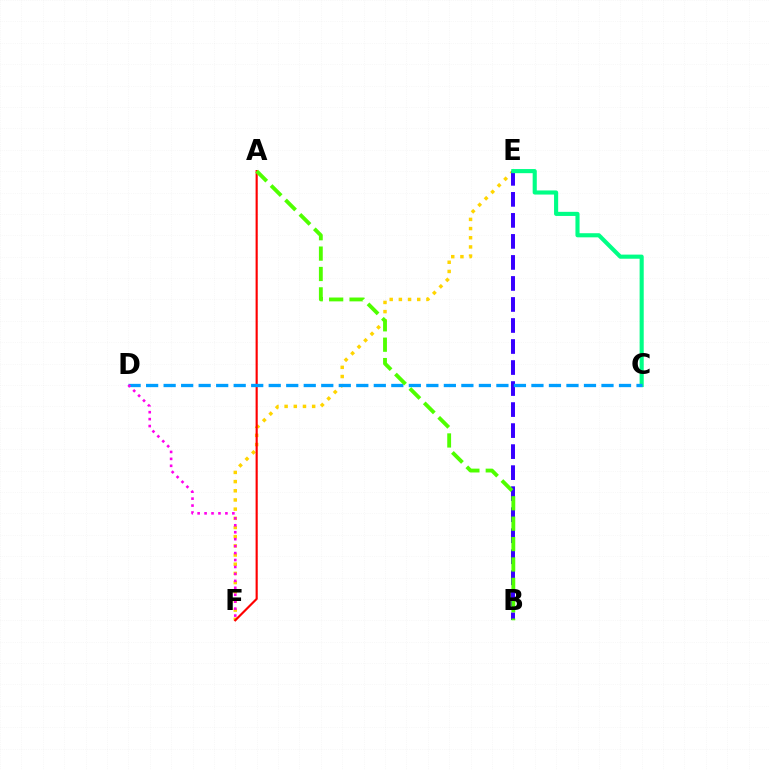{('E', 'F'): [{'color': '#ffd500', 'line_style': 'dotted', 'thickness': 2.49}], ('A', 'F'): [{'color': '#ff0000', 'line_style': 'solid', 'thickness': 1.55}], ('B', 'E'): [{'color': '#3700ff', 'line_style': 'dashed', 'thickness': 2.86}], ('C', 'E'): [{'color': '#00ff86', 'line_style': 'solid', 'thickness': 2.97}], ('C', 'D'): [{'color': '#009eff', 'line_style': 'dashed', 'thickness': 2.38}], ('A', 'B'): [{'color': '#4fff00', 'line_style': 'dashed', 'thickness': 2.77}], ('D', 'F'): [{'color': '#ff00ed', 'line_style': 'dotted', 'thickness': 1.89}]}